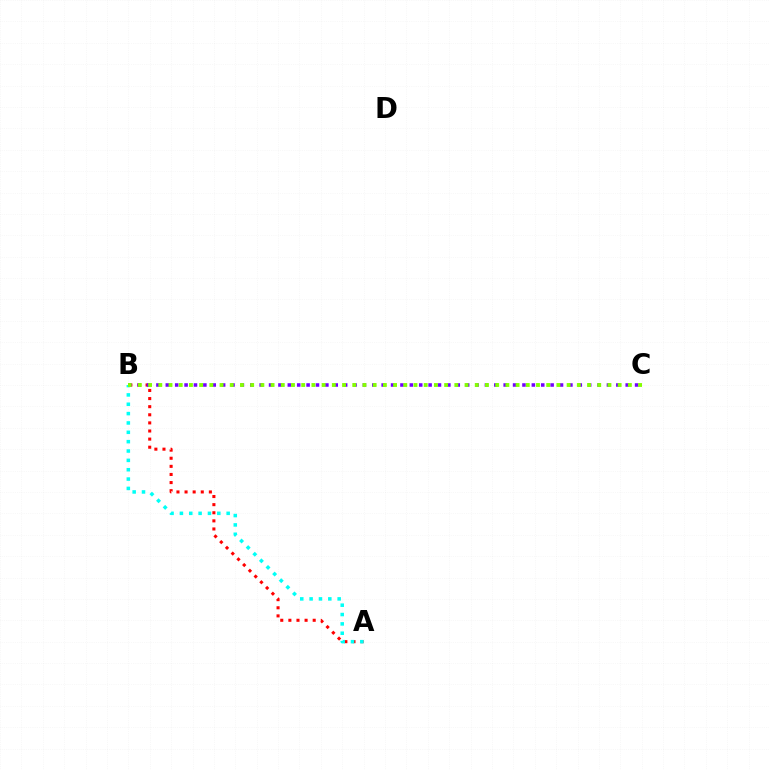{('A', 'B'): [{'color': '#ff0000', 'line_style': 'dotted', 'thickness': 2.2}, {'color': '#00fff6', 'line_style': 'dotted', 'thickness': 2.54}], ('B', 'C'): [{'color': '#7200ff', 'line_style': 'dotted', 'thickness': 2.55}, {'color': '#84ff00', 'line_style': 'dotted', 'thickness': 2.77}]}